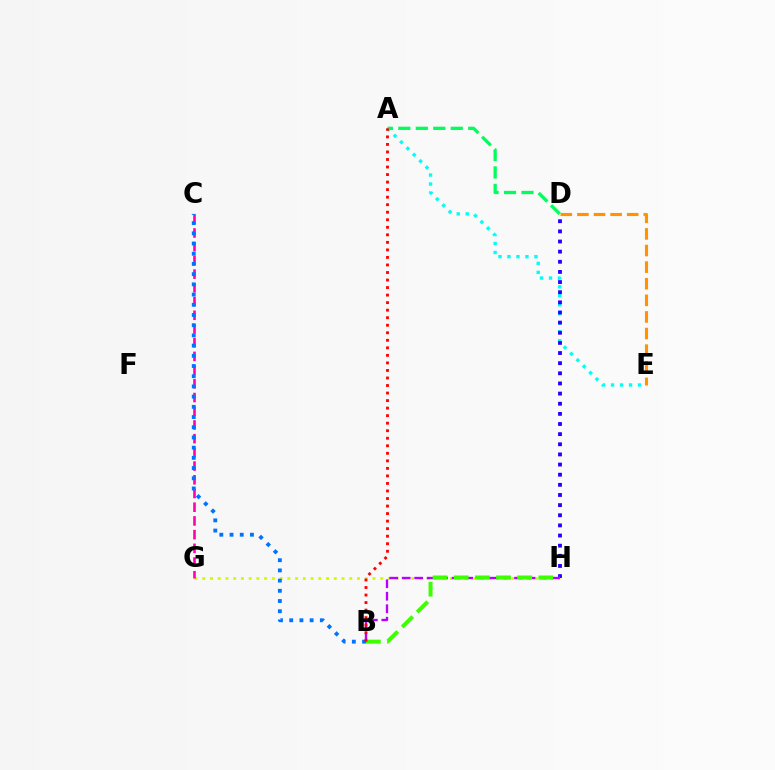{('A', 'E'): [{'color': '#00fff6', 'line_style': 'dotted', 'thickness': 2.44}], ('G', 'H'): [{'color': '#d1ff00', 'line_style': 'dotted', 'thickness': 2.1}], ('D', 'H'): [{'color': '#2500ff', 'line_style': 'dotted', 'thickness': 2.75}], ('C', 'G'): [{'color': '#ff00ac', 'line_style': 'dashed', 'thickness': 1.86}], ('A', 'D'): [{'color': '#00ff5c', 'line_style': 'dashed', 'thickness': 2.37}], ('B', 'H'): [{'color': '#b900ff', 'line_style': 'dashed', 'thickness': 1.7}, {'color': '#3dff00', 'line_style': 'dashed', 'thickness': 2.87}], ('B', 'C'): [{'color': '#0074ff', 'line_style': 'dotted', 'thickness': 2.77}], ('D', 'E'): [{'color': '#ff9400', 'line_style': 'dashed', 'thickness': 2.26}], ('A', 'B'): [{'color': '#ff0000', 'line_style': 'dotted', 'thickness': 2.05}]}